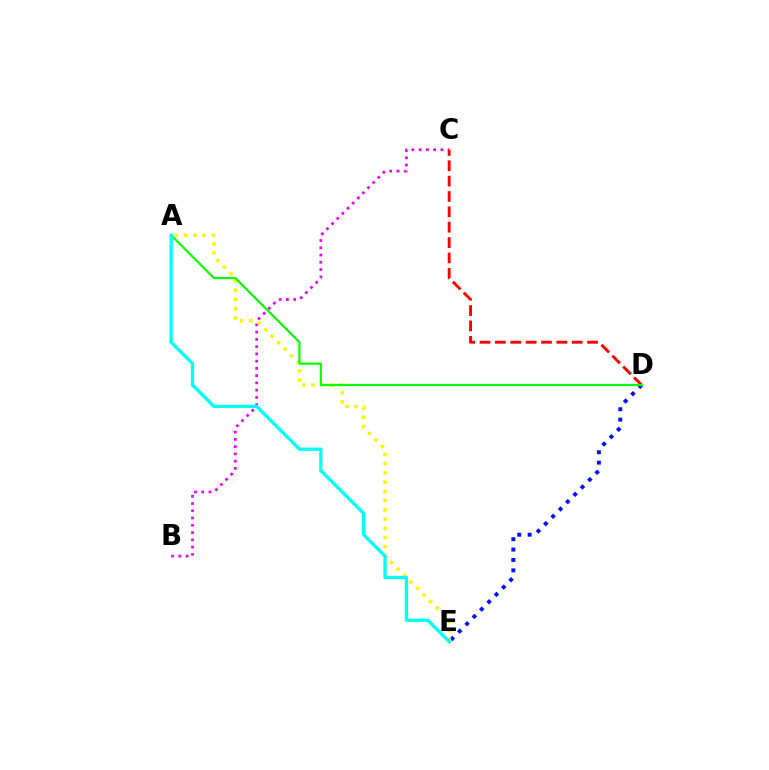{('D', 'E'): [{'color': '#0010ff', 'line_style': 'dotted', 'thickness': 2.82}], ('B', 'C'): [{'color': '#ee00ff', 'line_style': 'dotted', 'thickness': 1.97}], ('A', 'E'): [{'color': '#fcf500', 'line_style': 'dotted', 'thickness': 2.5}, {'color': '#00fff6', 'line_style': 'solid', 'thickness': 2.36}], ('C', 'D'): [{'color': '#ff0000', 'line_style': 'dashed', 'thickness': 2.09}], ('A', 'D'): [{'color': '#08ff00', 'line_style': 'solid', 'thickness': 1.58}]}